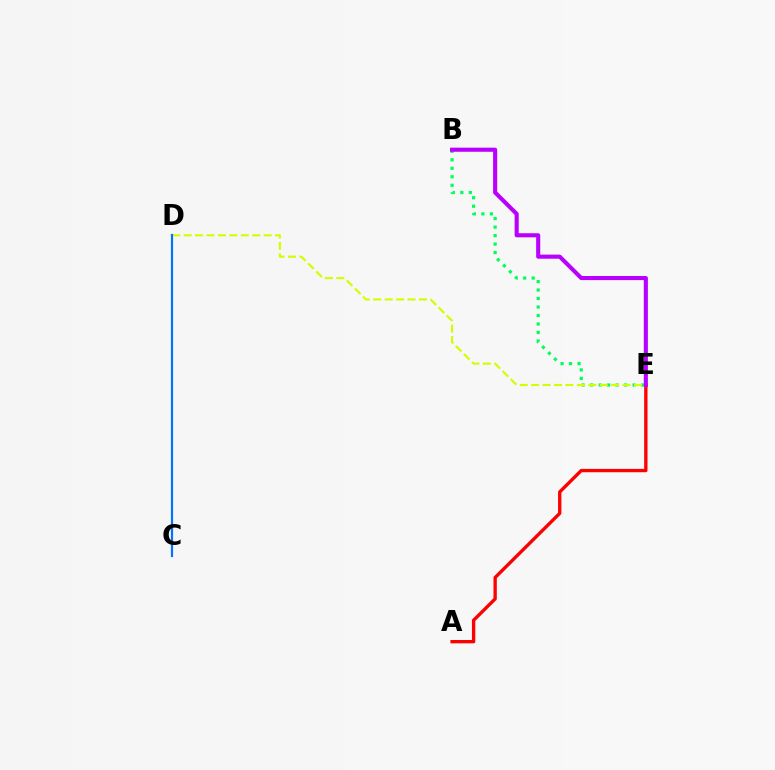{('A', 'E'): [{'color': '#ff0000', 'line_style': 'solid', 'thickness': 2.41}], ('B', 'E'): [{'color': '#00ff5c', 'line_style': 'dotted', 'thickness': 2.31}, {'color': '#b900ff', 'line_style': 'solid', 'thickness': 2.95}], ('D', 'E'): [{'color': '#d1ff00', 'line_style': 'dashed', 'thickness': 1.55}], ('C', 'D'): [{'color': '#0074ff', 'line_style': 'solid', 'thickness': 1.58}]}